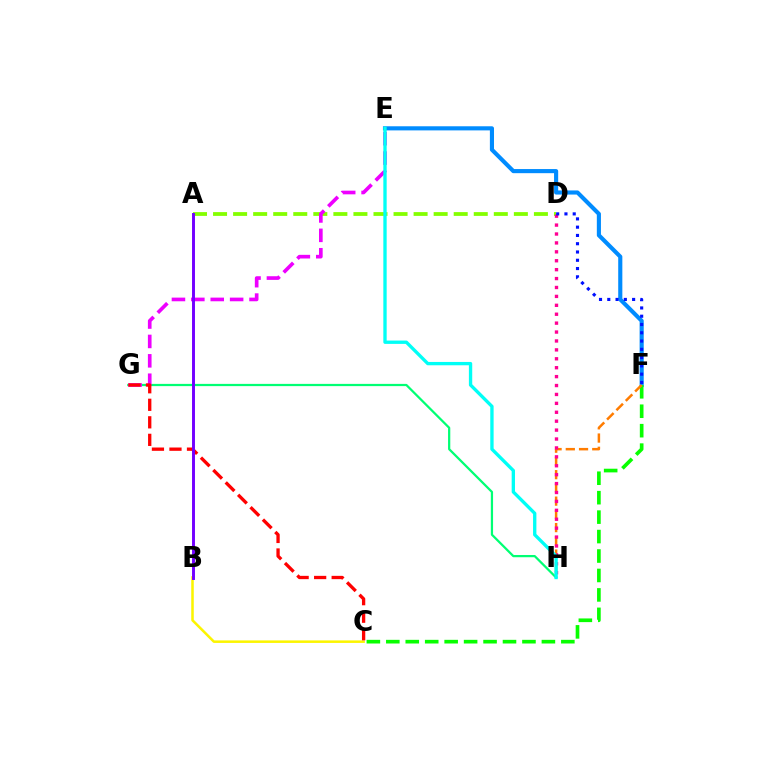{('A', 'D'): [{'color': '#84ff00', 'line_style': 'dashed', 'thickness': 2.72}], ('E', 'F'): [{'color': '#008cff', 'line_style': 'solid', 'thickness': 2.97}], ('G', 'H'): [{'color': '#00ff74', 'line_style': 'solid', 'thickness': 1.61}], ('B', 'C'): [{'color': '#fcf500', 'line_style': 'solid', 'thickness': 1.82}], ('E', 'G'): [{'color': '#ee00ff', 'line_style': 'dashed', 'thickness': 2.63}], ('C', 'F'): [{'color': '#08ff00', 'line_style': 'dashed', 'thickness': 2.64}], ('F', 'H'): [{'color': '#ff7c00', 'line_style': 'dashed', 'thickness': 1.8}], ('D', 'H'): [{'color': '#ff0094', 'line_style': 'dotted', 'thickness': 2.42}], ('C', 'G'): [{'color': '#ff0000', 'line_style': 'dashed', 'thickness': 2.38}], ('E', 'H'): [{'color': '#00fff6', 'line_style': 'solid', 'thickness': 2.4}], ('D', 'F'): [{'color': '#0010ff', 'line_style': 'dotted', 'thickness': 2.25}], ('A', 'B'): [{'color': '#7200ff', 'line_style': 'solid', 'thickness': 2.12}]}